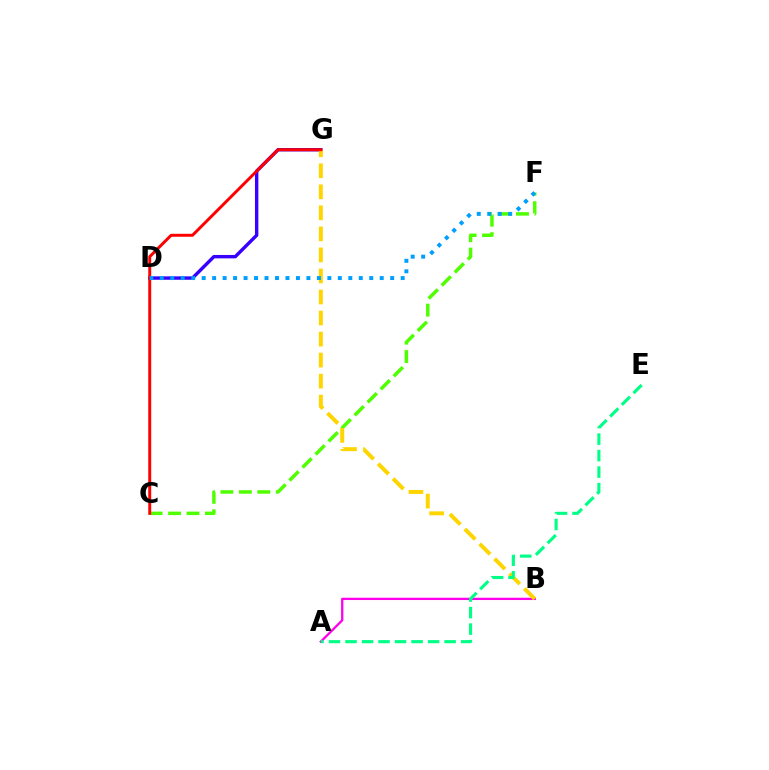{('A', 'B'): [{'color': '#ff00ed', 'line_style': 'solid', 'thickness': 1.65}], ('D', 'G'): [{'color': '#3700ff', 'line_style': 'solid', 'thickness': 2.45}], ('C', 'F'): [{'color': '#4fff00', 'line_style': 'dashed', 'thickness': 2.5}], ('B', 'G'): [{'color': '#ffd500', 'line_style': 'dashed', 'thickness': 2.86}], ('C', 'G'): [{'color': '#ff0000', 'line_style': 'solid', 'thickness': 2.13}], ('D', 'F'): [{'color': '#009eff', 'line_style': 'dotted', 'thickness': 2.85}], ('A', 'E'): [{'color': '#00ff86', 'line_style': 'dashed', 'thickness': 2.24}]}